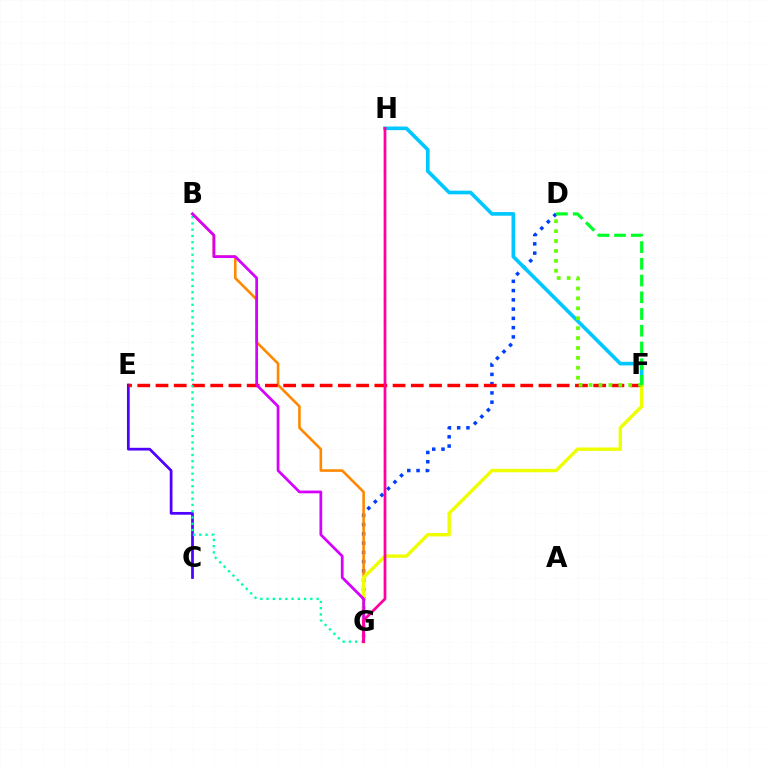{('D', 'G'): [{'color': '#003fff', 'line_style': 'dotted', 'thickness': 2.52}], ('B', 'G'): [{'color': '#ff8800', 'line_style': 'solid', 'thickness': 1.87}, {'color': '#00ffaf', 'line_style': 'dotted', 'thickness': 1.7}, {'color': '#d600ff', 'line_style': 'solid', 'thickness': 1.98}], ('F', 'H'): [{'color': '#00c7ff', 'line_style': 'solid', 'thickness': 2.63}], ('C', 'E'): [{'color': '#4f00ff', 'line_style': 'solid', 'thickness': 1.97}], ('E', 'F'): [{'color': '#ff0000', 'line_style': 'dashed', 'thickness': 2.48}], ('F', 'G'): [{'color': '#eeff00', 'line_style': 'solid', 'thickness': 2.43}], ('D', 'F'): [{'color': '#66ff00', 'line_style': 'dotted', 'thickness': 2.69}, {'color': '#00ff27', 'line_style': 'dashed', 'thickness': 2.27}], ('G', 'H'): [{'color': '#ff00a0', 'line_style': 'solid', 'thickness': 1.98}]}